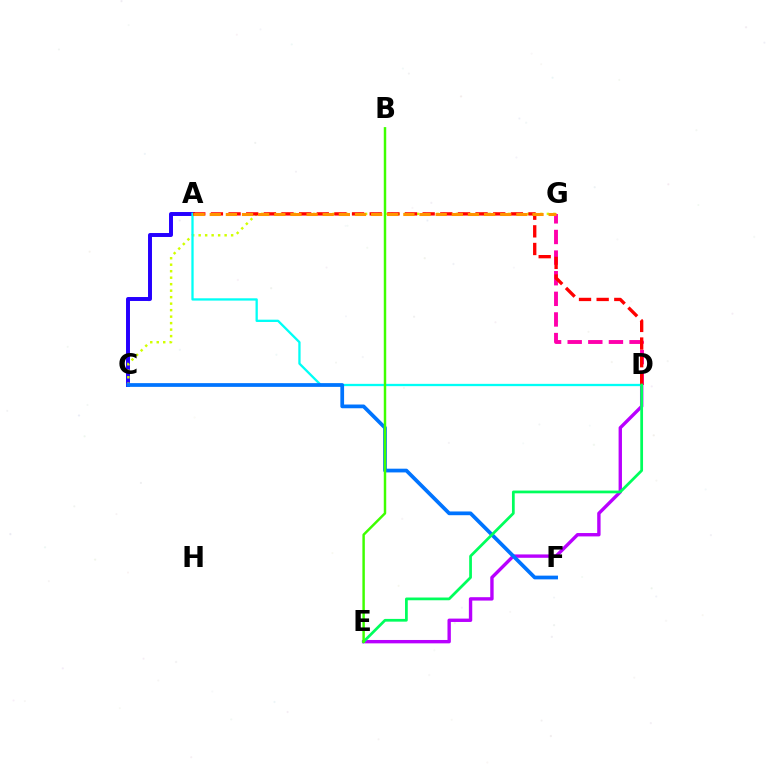{('D', 'E'): [{'color': '#b900ff', 'line_style': 'solid', 'thickness': 2.43}, {'color': '#00ff5c', 'line_style': 'solid', 'thickness': 1.98}], ('A', 'C'): [{'color': '#2500ff', 'line_style': 'solid', 'thickness': 2.85}], ('D', 'G'): [{'color': '#ff00ac', 'line_style': 'dashed', 'thickness': 2.8}], ('C', 'G'): [{'color': '#d1ff00', 'line_style': 'dotted', 'thickness': 1.76}], ('A', 'D'): [{'color': '#00fff6', 'line_style': 'solid', 'thickness': 1.65}, {'color': '#ff0000', 'line_style': 'dashed', 'thickness': 2.4}], ('C', 'F'): [{'color': '#0074ff', 'line_style': 'solid', 'thickness': 2.69}], ('B', 'E'): [{'color': '#3dff00', 'line_style': 'solid', 'thickness': 1.77}], ('A', 'G'): [{'color': '#ff9400', 'line_style': 'dashed', 'thickness': 2.19}]}